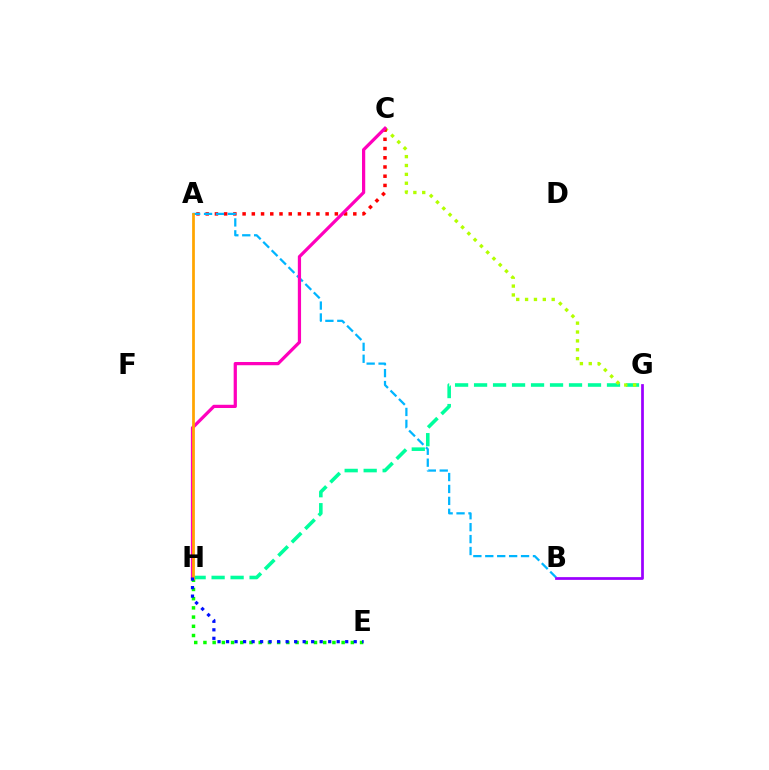{('G', 'H'): [{'color': '#00ff9d', 'line_style': 'dashed', 'thickness': 2.58}], ('C', 'G'): [{'color': '#b3ff00', 'line_style': 'dotted', 'thickness': 2.41}], ('A', 'C'): [{'color': '#ff0000', 'line_style': 'dotted', 'thickness': 2.51}], ('E', 'H'): [{'color': '#08ff00', 'line_style': 'dotted', 'thickness': 2.5}, {'color': '#0010ff', 'line_style': 'dotted', 'thickness': 2.31}], ('A', 'B'): [{'color': '#00b5ff', 'line_style': 'dashed', 'thickness': 1.62}], ('C', 'H'): [{'color': '#ff00bd', 'line_style': 'solid', 'thickness': 2.33}], ('B', 'G'): [{'color': '#9b00ff', 'line_style': 'solid', 'thickness': 1.97}], ('A', 'H'): [{'color': '#ffa500', 'line_style': 'solid', 'thickness': 1.98}]}